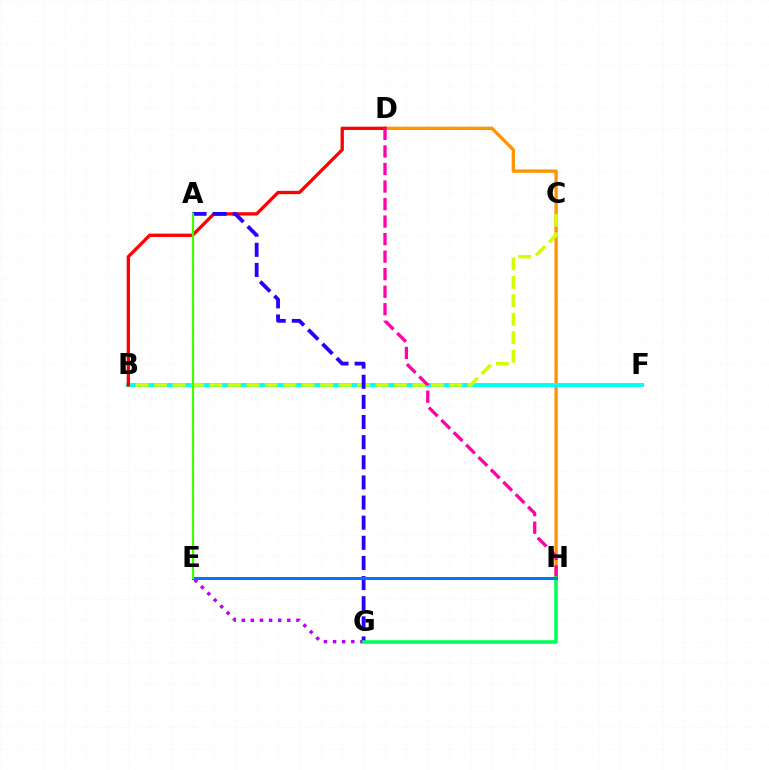{('D', 'H'): [{'color': '#ff9400', 'line_style': 'solid', 'thickness': 2.4}, {'color': '#ff00ac', 'line_style': 'dashed', 'thickness': 2.38}], ('B', 'F'): [{'color': '#00fff6', 'line_style': 'solid', 'thickness': 2.82}], ('B', 'C'): [{'color': '#d1ff00', 'line_style': 'dashed', 'thickness': 2.51}], ('B', 'D'): [{'color': '#ff0000', 'line_style': 'solid', 'thickness': 2.38}], ('A', 'G'): [{'color': '#2500ff', 'line_style': 'dashed', 'thickness': 2.73}], ('E', 'G'): [{'color': '#b900ff', 'line_style': 'dotted', 'thickness': 2.47}], ('G', 'H'): [{'color': '#00ff5c', 'line_style': 'solid', 'thickness': 2.57}], ('E', 'H'): [{'color': '#0074ff', 'line_style': 'solid', 'thickness': 2.14}], ('A', 'E'): [{'color': '#3dff00', 'line_style': 'solid', 'thickness': 1.6}]}